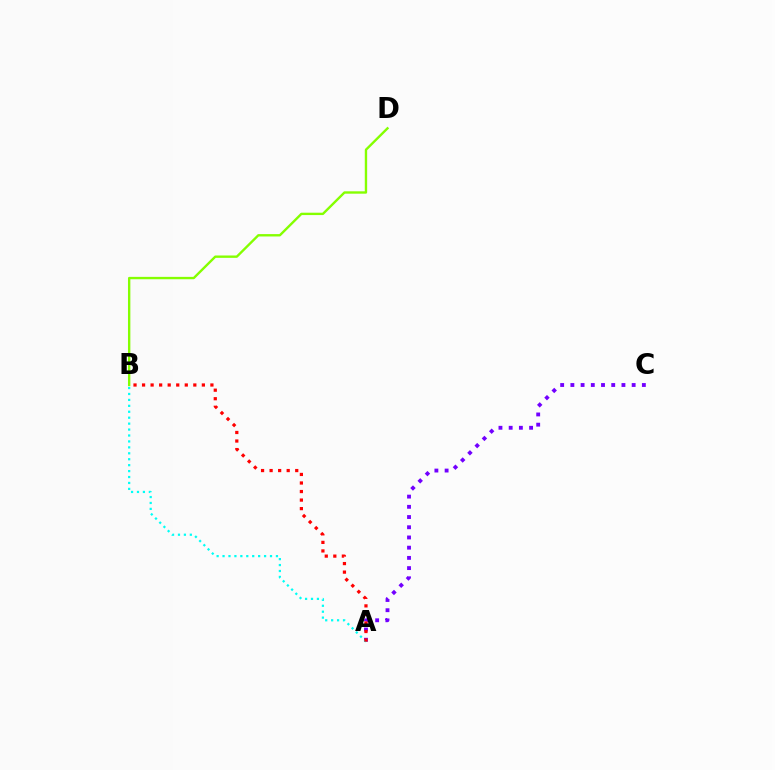{('B', 'D'): [{'color': '#84ff00', 'line_style': 'solid', 'thickness': 1.71}], ('A', 'C'): [{'color': '#7200ff', 'line_style': 'dotted', 'thickness': 2.77}], ('A', 'B'): [{'color': '#00fff6', 'line_style': 'dotted', 'thickness': 1.61}, {'color': '#ff0000', 'line_style': 'dotted', 'thickness': 2.32}]}